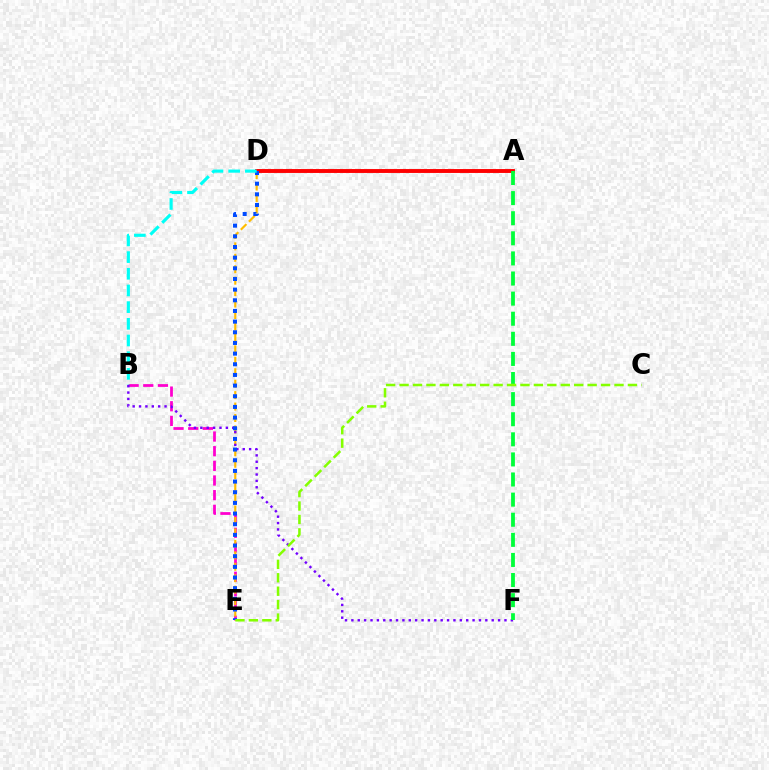{('B', 'E'): [{'color': '#ff00cf', 'line_style': 'dashed', 'thickness': 1.99}], ('D', 'E'): [{'color': '#ffbd00', 'line_style': 'dashed', 'thickness': 1.55}, {'color': '#004bff', 'line_style': 'dotted', 'thickness': 2.9}], ('A', 'D'): [{'color': '#ff0000', 'line_style': 'solid', 'thickness': 2.81}], ('B', 'F'): [{'color': '#7200ff', 'line_style': 'dotted', 'thickness': 1.73}], ('A', 'F'): [{'color': '#00ff39', 'line_style': 'dashed', 'thickness': 2.73}], ('C', 'E'): [{'color': '#84ff00', 'line_style': 'dashed', 'thickness': 1.82}], ('B', 'D'): [{'color': '#00fff6', 'line_style': 'dashed', 'thickness': 2.27}]}